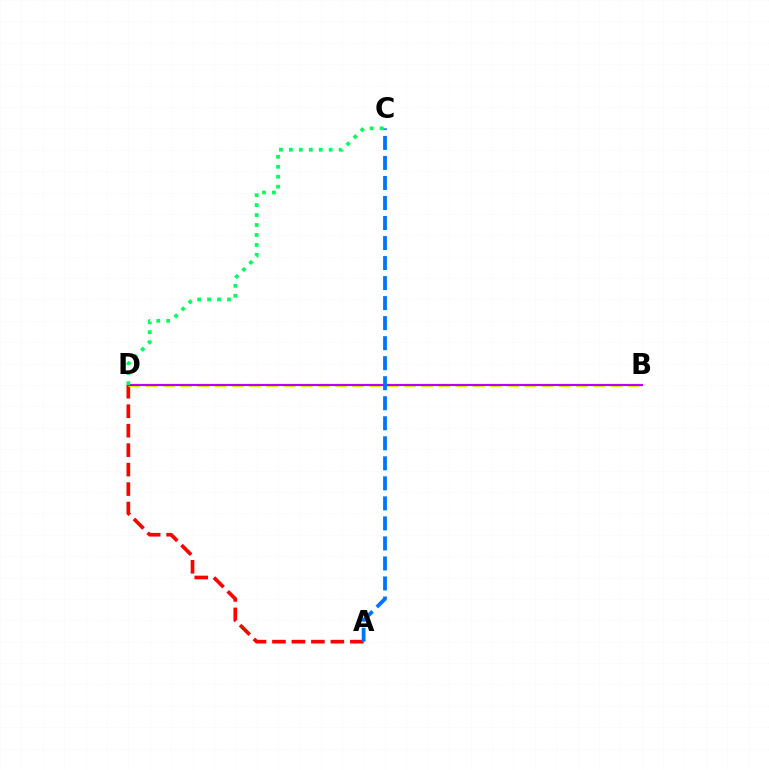{('A', 'D'): [{'color': '#ff0000', 'line_style': 'dashed', 'thickness': 2.64}], ('B', 'D'): [{'color': '#d1ff00', 'line_style': 'dashed', 'thickness': 2.34}, {'color': '#b900ff', 'line_style': 'solid', 'thickness': 1.54}], ('A', 'C'): [{'color': '#0074ff', 'line_style': 'dashed', 'thickness': 2.72}], ('C', 'D'): [{'color': '#00ff5c', 'line_style': 'dotted', 'thickness': 2.7}]}